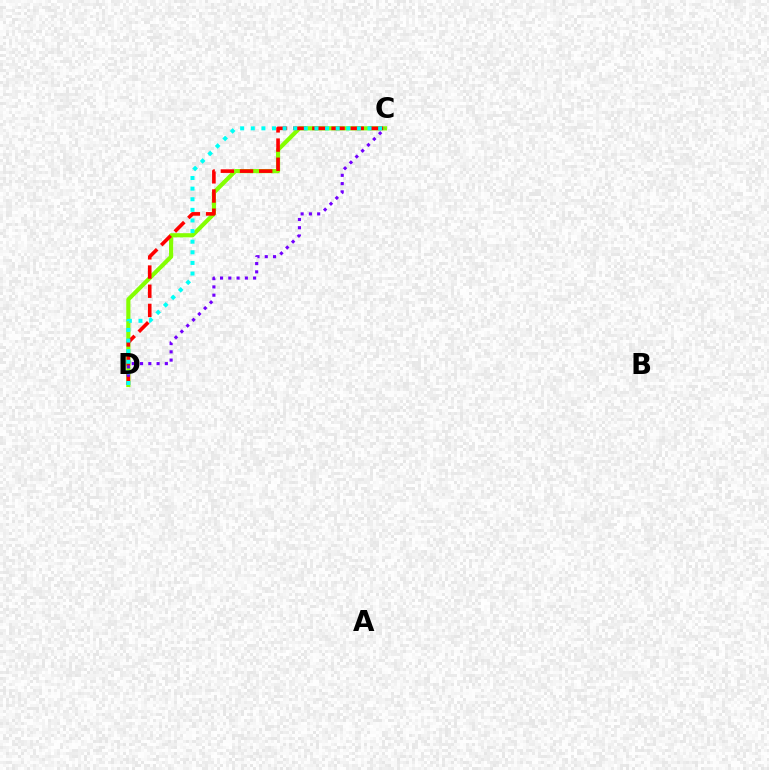{('C', 'D'): [{'color': '#84ff00', 'line_style': 'solid', 'thickness': 3.0}, {'color': '#ff0000', 'line_style': 'dashed', 'thickness': 2.61}, {'color': '#7200ff', 'line_style': 'dotted', 'thickness': 2.25}, {'color': '#00fff6', 'line_style': 'dotted', 'thickness': 2.88}]}